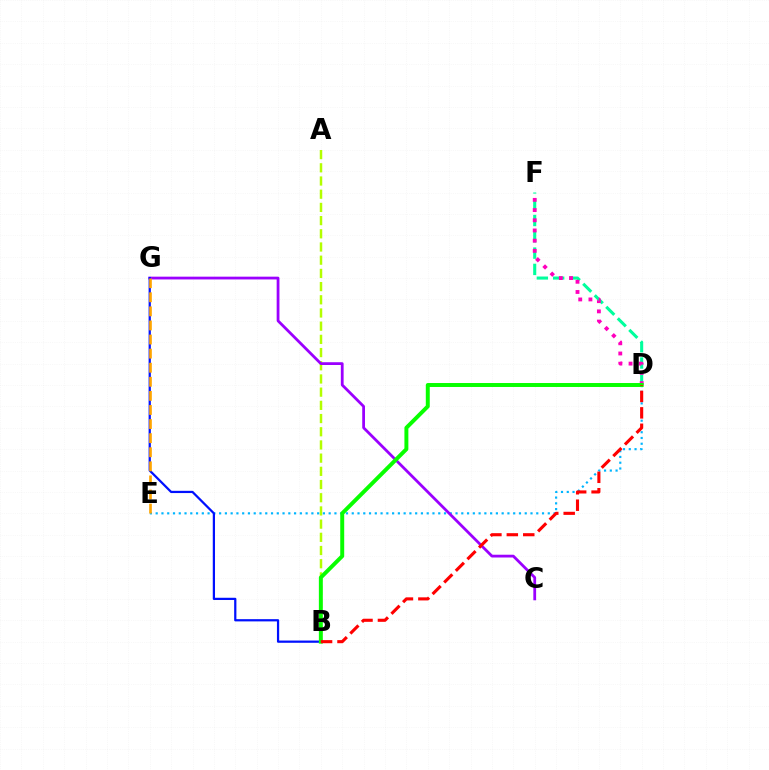{('D', 'F'): [{'color': '#00ff9d', 'line_style': 'dashed', 'thickness': 2.21}, {'color': '#ff00bd', 'line_style': 'dotted', 'thickness': 2.77}], ('A', 'B'): [{'color': '#b3ff00', 'line_style': 'dashed', 'thickness': 1.79}], ('D', 'E'): [{'color': '#00b5ff', 'line_style': 'dotted', 'thickness': 1.57}], ('C', 'G'): [{'color': '#9b00ff', 'line_style': 'solid', 'thickness': 2.0}], ('B', 'G'): [{'color': '#0010ff', 'line_style': 'solid', 'thickness': 1.61}], ('E', 'G'): [{'color': '#ffa500', 'line_style': 'dashed', 'thickness': 1.91}], ('B', 'D'): [{'color': '#08ff00', 'line_style': 'solid', 'thickness': 2.84}, {'color': '#ff0000', 'line_style': 'dashed', 'thickness': 2.23}]}